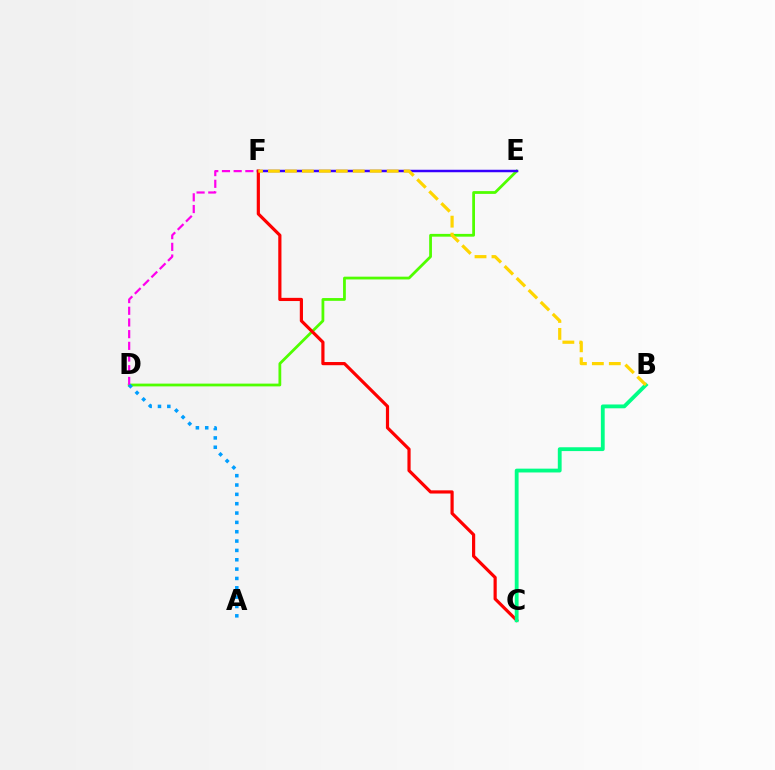{('D', 'E'): [{'color': '#4fff00', 'line_style': 'solid', 'thickness': 2.0}], ('E', 'F'): [{'color': '#3700ff', 'line_style': 'solid', 'thickness': 1.78}], ('D', 'F'): [{'color': '#ff00ed', 'line_style': 'dashed', 'thickness': 1.59}], ('C', 'F'): [{'color': '#ff0000', 'line_style': 'solid', 'thickness': 2.29}], ('B', 'C'): [{'color': '#00ff86', 'line_style': 'solid', 'thickness': 2.75}], ('A', 'D'): [{'color': '#009eff', 'line_style': 'dotted', 'thickness': 2.54}], ('B', 'F'): [{'color': '#ffd500', 'line_style': 'dashed', 'thickness': 2.3}]}